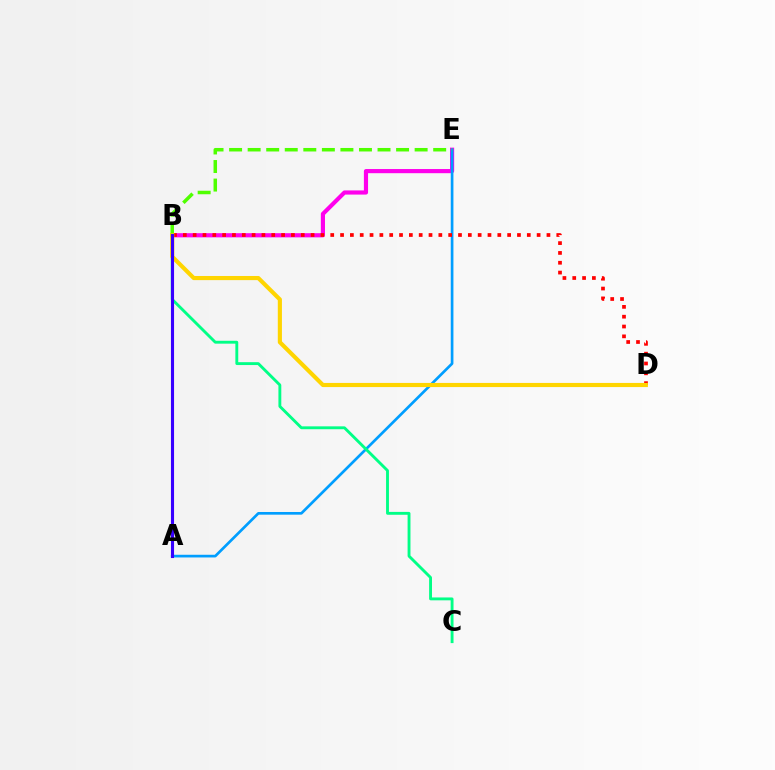{('B', 'E'): [{'color': '#ff00ed', 'line_style': 'solid', 'thickness': 3.0}, {'color': '#4fff00', 'line_style': 'dashed', 'thickness': 2.52}], ('A', 'E'): [{'color': '#009eff', 'line_style': 'solid', 'thickness': 1.93}], ('B', 'D'): [{'color': '#ff0000', 'line_style': 'dotted', 'thickness': 2.67}, {'color': '#ffd500', 'line_style': 'solid', 'thickness': 2.98}], ('B', 'C'): [{'color': '#00ff86', 'line_style': 'solid', 'thickness': 2.07}], ('A', 'B'): [{'color': '#3700ff', 'line_style': 'solid', 'thickness': 2.23}]}